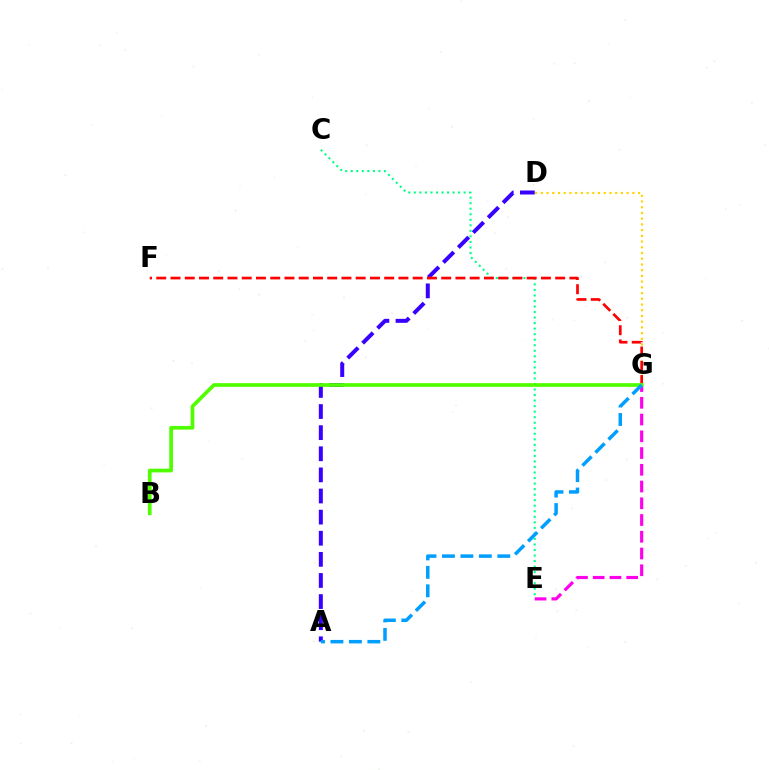{('E', 'G'): [{'color': '#ff00ed', 'line_style': 'dashed', 'thickness': 2.27}], ('D', 'G'): [{'color': '#ffd500', 'line_style': 'dotted', 'thickness': 1.55}], ('A', 'D'): [{'color': '#3700ff', 'line_style': 'dashed', 'thickness': 2.87}], ('C', 'E'): [{'color': '#00ff86', 'line_style': 'dotted', 'thickness': 1.5}], ('F', 'G'): [{'color': '#ff0000', 'line_style': 'dashed', 'thickness': 1.94}], ('B', 'G'): [{'color': '#4fff00', 'line_style': 'solid', 'thickness': 2.67}], ('A', 'G'): [{'color': '#009eff', 'line_style': 'dashed', 'thickness': 2.51}]}